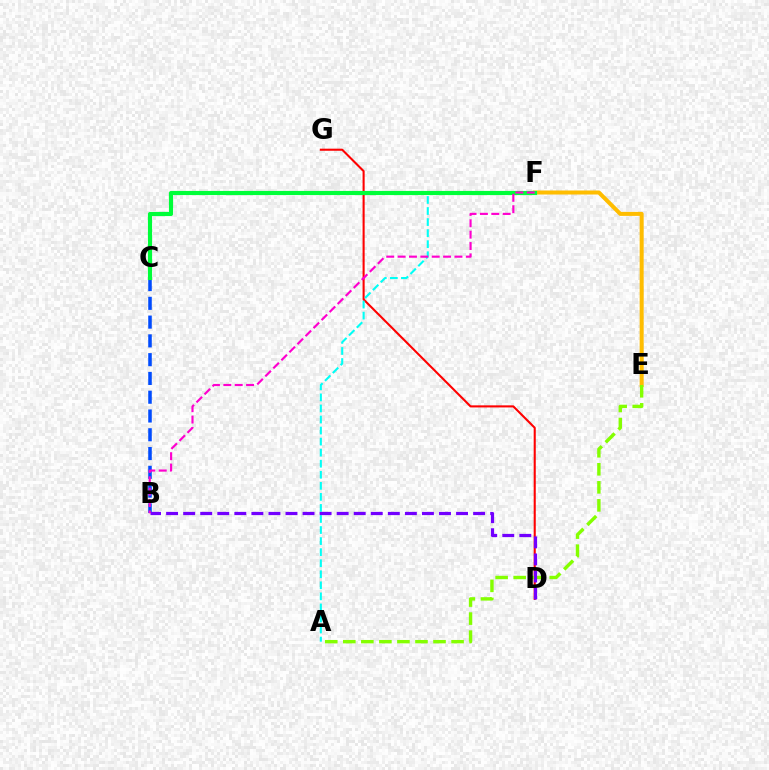{('D', 'G'): [{'color': '#ff0000', 'line_style': 'solid', 'thickness': 1.5}], ('A', 'F'): [{'color': '#00fff6', 'line_style': 'dashed', 'thickness': 1.5}], ('E', 'F'): [{'color': '#ffbd00', 'line_style': 'solid', 'thickness': 2.9}], ('B', 'C'): [{'color': '#004bff', 'line_style': 'dashed', 'thickness': 2.55}], ('A', 'E'): [{'color': '#84ff00', 'line_style': 'dashed', 'thickness': 2.45}], ('B', 'D'): [{'color': '#7200ff', 'line_style': 'dashed', 'thickness': 2.32}], ('C', 'F'): [{'color': '#00ff39', 'line_style': 'solid', 'thickness': 2.98}], ('B', 'F'): [{'color': '#ff00cf', 'line_style': 'dashed', 'thickness': 1.54}]}